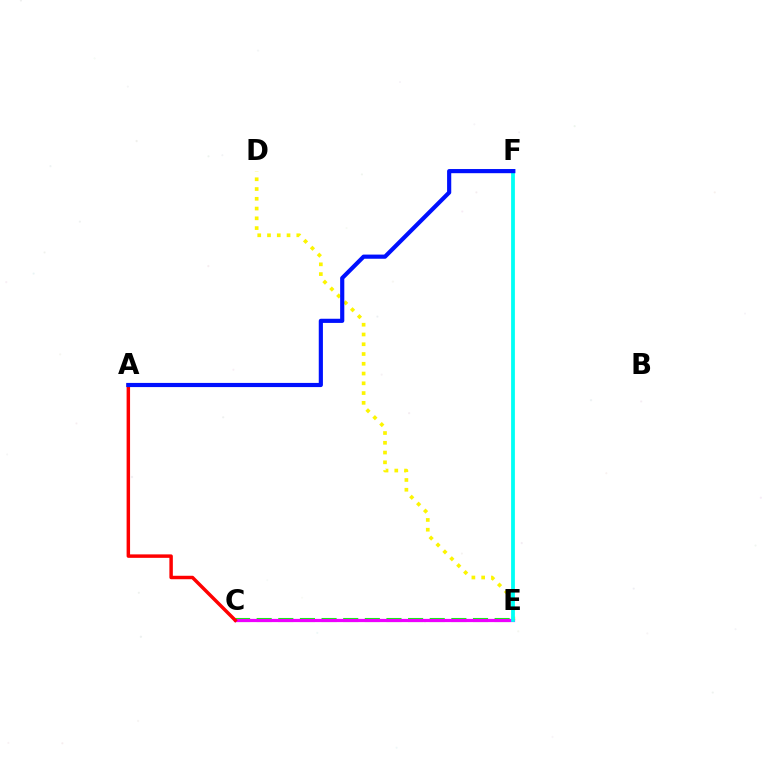{('D', 'E'): [{'color': '#fcf500', 'line_style': 'dotted', 'thickness': 2.65}], ('C', 'E'): [{'color': '#08ff00', 'line_style': 'dashed', 'thickness': 2.94}, {'color': '#ee00ff', 'line_style': 'solid', 'thickness': 2.31}], ('A', 'C'): [{'color': '#ff0000', 'line_style': 'solid', 'thickness': 2.49}], ('E', 'F'): [{'color': '#00fff6', 'line_style': 'solid', 'thickness': 2.73}], ('A', 'F'): [{'color': '#0010ff', 'line_style': 'solid', 'thickness': 3.0}]}